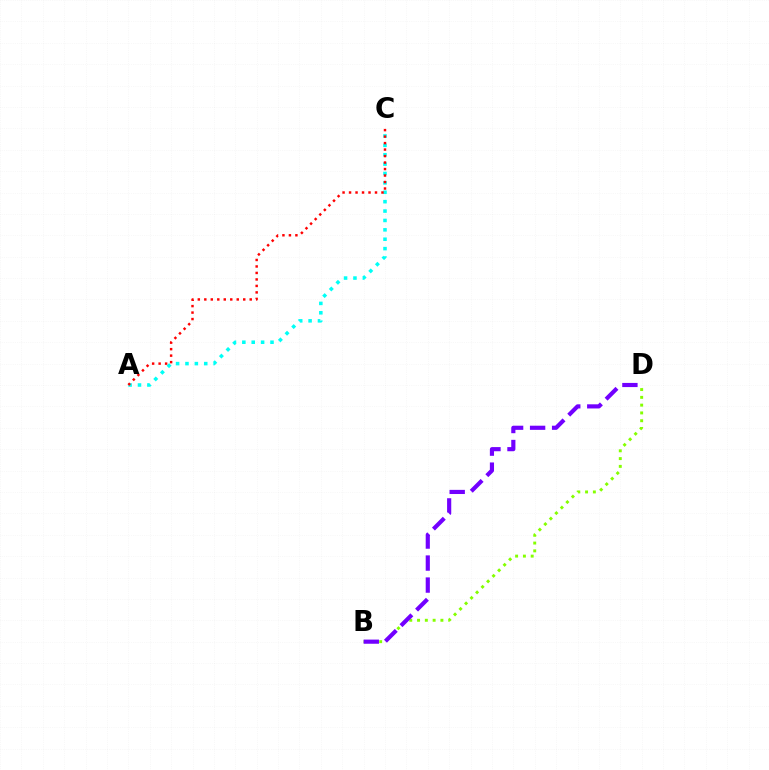{('A', 'C'): [{'color': '#00fff6', 'line_style': 'dotted', 'thickness': 2.55}, {'color': '#ff0000', 'line_style': 'dotted', 'thickness': 1.76}], ('B', 'D'): [{'color': '#84ff00', 'line_style': 'dotted', 'thickness': 2.12}, {'color': '#7200ff', 'line_style': 'dashed', 'thickness': 2.99}]}